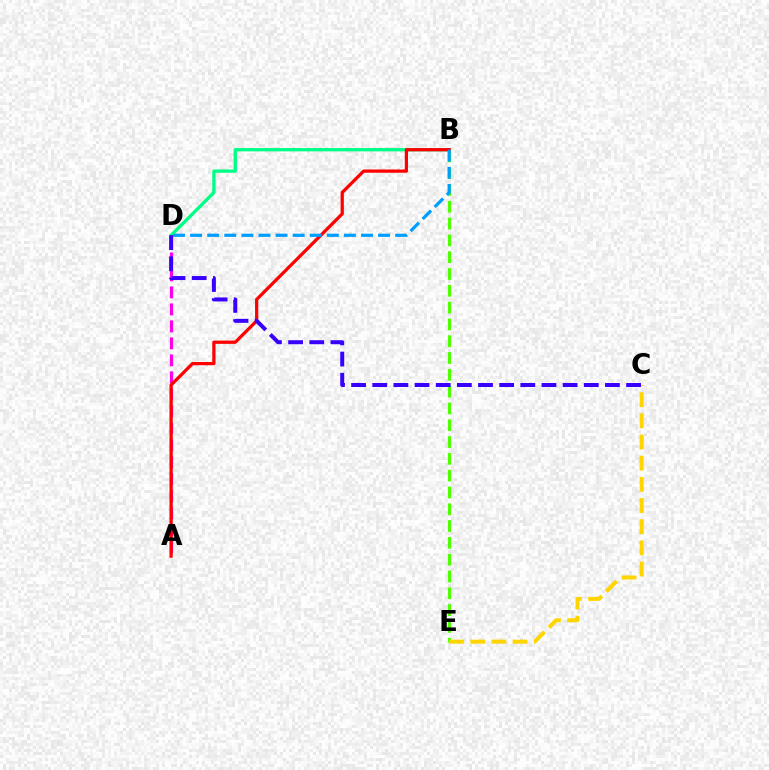{('B', 'D'): [{'color': '#00ff86', 'line_style': 'solid', 'thickness': 2.39}, {'color': '#009eff', 'line_style': 'dashed', 'thickness': 2.32}], ('A', 'D'): [{'color': '#ff00ed', 'line_style': 'dashed', 'thickness': 2.31}], ('B', 'E'): [{'color': '#4fff00', 'line_style': 'dashed', 'thickness': 2.28}], ('A', 'B'): [{'color': '#ff0000', 'line_style': 'solid', 'thickness': 2.34}], ('C', 'E'): [{'color': '#ffd500', 'line_style': 'dashed', 'thickness': 2.87}], ('C', 'D'): [{'color': '#3700ff', 'line_style': 'dashed', 'thickness': 2.87}]}